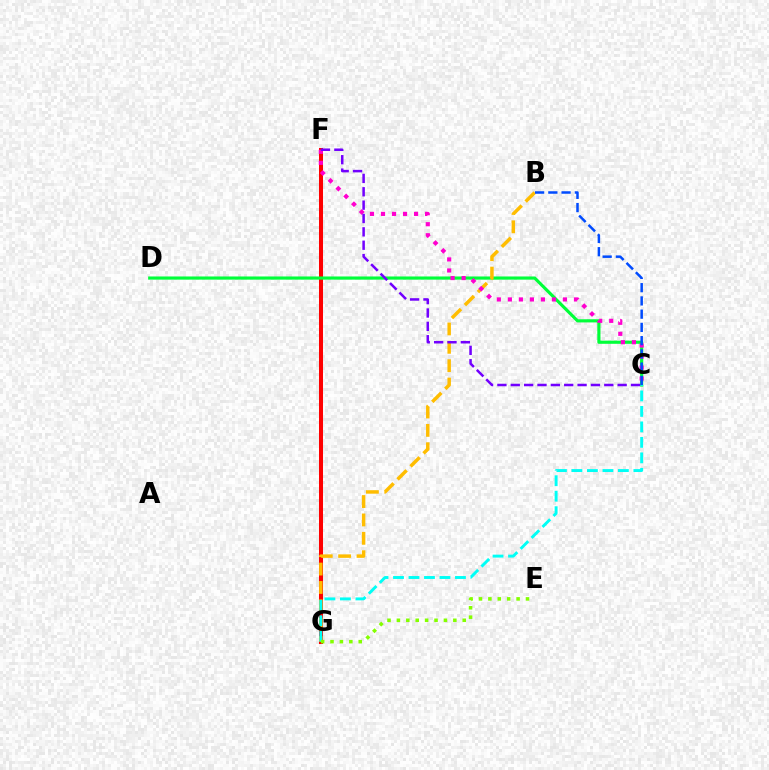{('F', 'G'): [{'color': '#ff0000', 'line_style': 'solid', 'thickness': 2.89}], ('C', 'D'): [{'color': '#00ff39', 'line_style': 'solid', 'thickness': 2.28}], ('B', 'G'): [{'color': '#ffbd00', 'line_style': 'dashed', 'thickness': 2.5}], ('C', 'F'): [{'color': '#ff00cf', 'line_style': 'dotted', 'thickness': 2.99}, {'color': '#7200ff', 'line_style': 'dashed', 'thickness': 1.82}], ('C', 'G'): [{'color': '#00fff6', 'line_style': 'dashed', 'thickness': 2.1}], ('E', 'G'): [{'color': '#84ff00', 'line_style': 'dotted', 'thickness': 2.56}], ('B', 'C'): [{'color': '#004bff', 'line_style': 'dashed', 'thickness': 1.8}]}